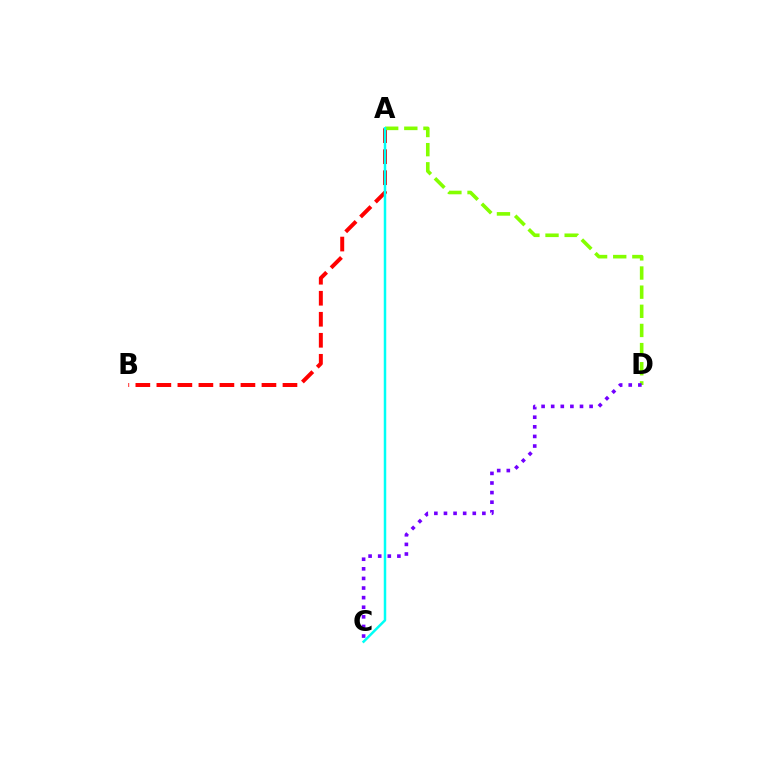{('A', 'B'): [{'color': '#ff0000', 'line_style': 'dashed', 'thickness': 2.86}], ('A', 'D'): [{'color': '#84ff00', 'line_style': 'dashed', 'thickness': 2.6}], ('C', 'D'): [{'color': '#7200ff', 'line_style': 'dotted', 'thickness': 2.61}], ('A', 'C'): [{'color': '#00fff6', 'line_style': 'solid', 'thickness': 1.79}]}